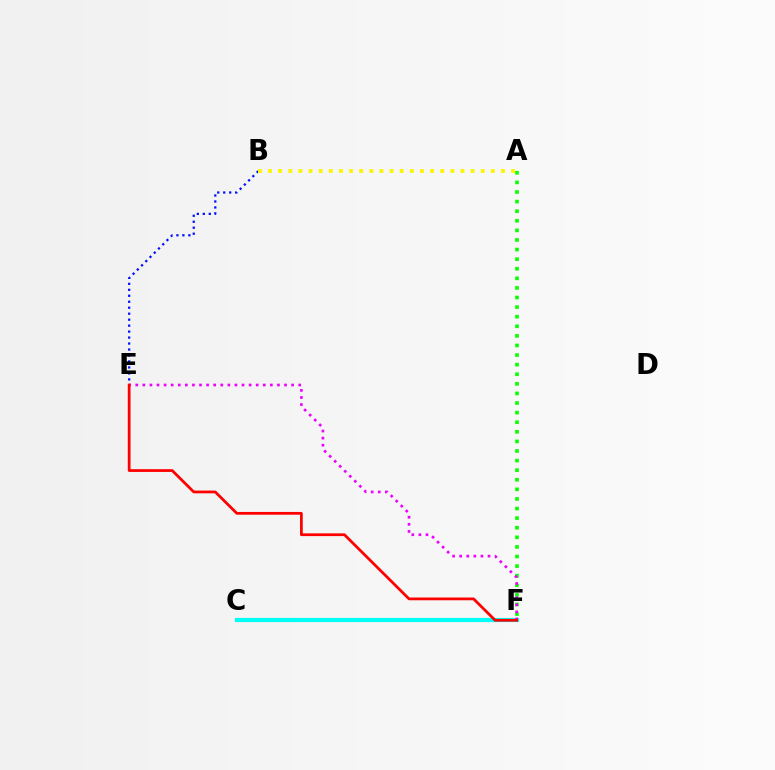{('A', 'F'): [{'color': '#08ff00', 'line_style': 'dotted', 'thickness': 2.61}], ('C', 'F'): [{'color': '#00fff6', 'line_style': 'solid', 'thickness': 2.99}], ('B', 'E'): [{'color': '#0010ff', 'line_style': 'dotted', 'thickness': 1.62}], ('E', 'F'): [{'color': '#ee00ff', 'line_style': 'dotted', 'thickness': 1.92}, {'color': '#ff0000', 'line_style': 'solid', 'thickness': 1.98}], ('A', 'B'): [{'color': '#fcf500', 'line_style': 'dotted', 'thickness': 2.75}]}